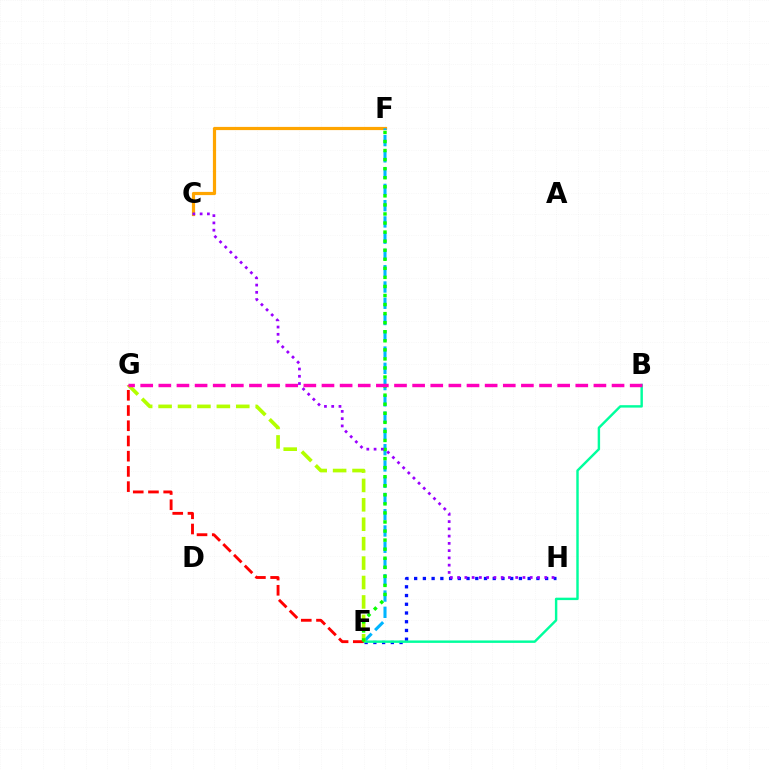{('C', 'F'): [{'color': '#ffa500', 'line_style': 'solid', 'thickness': 2.3}], ('E', 'H'): [{'color': '#0010ff', 'line_style': 'dotted', 'thickness': 2.37}], ('E', 'F'): [{'color': '#00b5ff', 'line_style': 'dashed', 'thickness': 2.21}, {'color': '#08ff00', 'line_style': 'dotted', 'thickness': 2.46}], ('B', 'E'): [{'color': '#00ff9d', 'line_style': 'solid', 'thickness': 1.75}], ('E', 'G'): [{'color': '#b3ff00', 'line_style': 'dashed', 'thickness': 2.64}, {'color': '#ff0000', 'line_style': 'dashed', 'thickness': 2.07}], ('B', 'G'): [{'color': '#ff00bd', 'line_style': 'dashed', 'thickness': 2.46}], ('C', 'H'): [{'color': '#9b00ff', 'line_style': 'dotted', 'thickness': 1.97}]}